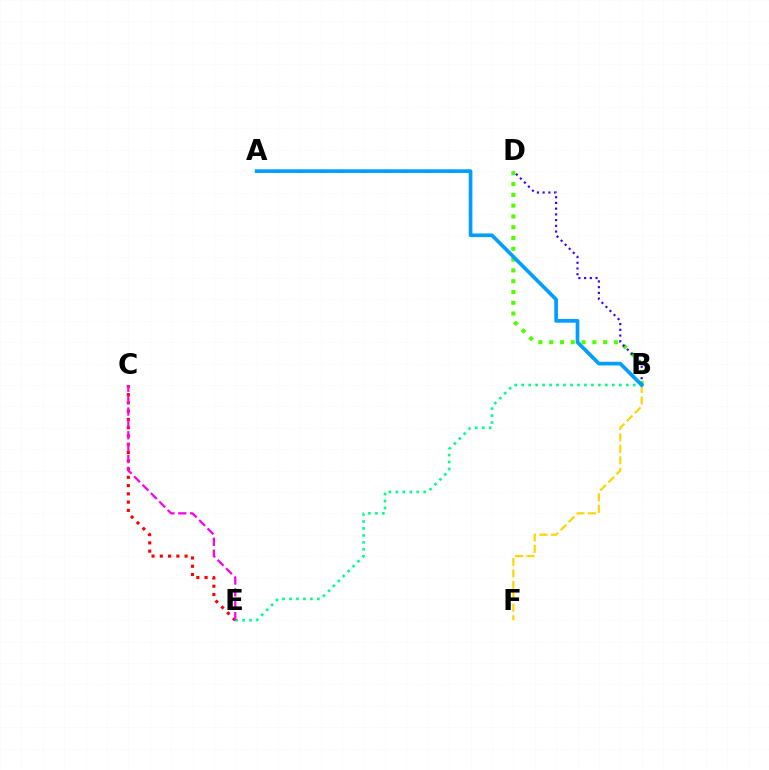{('B', 'E'): [{'color': '#00ff86', 'line_style': 'dotted', 'thickness': 1.89}], ('B', 'D'): [{'color': '#4fff00', 'line_style': 'dotted', 'thickness': 2.93}, {'color': '#3700ff', 'line_style': 'dotted', 'thickness': 1.56}], ('B', 'F'): [{'color': '#ffd500', 'line_style': 'dashed', 'thickness': 1.56}], ('C', 'E'): [{'color': '#ff0000', 'line_style': 'dotted', 'thickness': 2.25}, {'color': '#ff00ed', 'line_style': 'dashed', 'thickness': 1.61}], ('A', 'B'): [{'color': '#009eff', 'line_style': 'solid', 'thickness': 2.65}]}